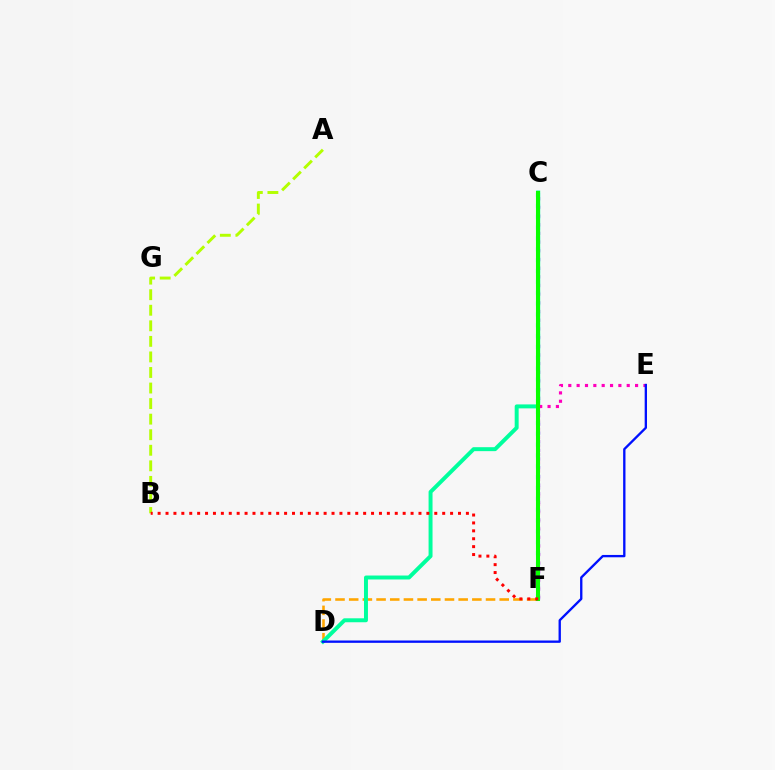{('D', 'F'): [{'color': '#ffa500', 'line_style': 'dashed', 'thickness': 1.86}], ('C', 'F'): [{'color': '#00b5ff', 'line_style': 'dotted', 'thickness': 2.95}, {'color': '#9b00ff', 'line_style': 'dotted', 'thickness': 2.36}, {'color': '#08ff00', 'line_style': 'solid', 'thickness': 2.92}], ('A', 'B'): [{'color': '#b3ff00', 'line_style': 'dashed', 'thickness': 2.11}], ('C', 'D'): [{'color': '#00ff9d', 'line_style': 'solid', 'thickness': 2.85}], ('E', 'F'): [{'color': '#ff00bd', 'line_style': 'dotted', 'thickness': 2.27}], ('B', 'F'): [{'color': '#ff0000', 'line_style': 'dotted', 'thickness': 2.15}], ('D', 'E'): [{'color': '#0010ff', 'line_style': 'solid', 'thickness': 1.68}]}